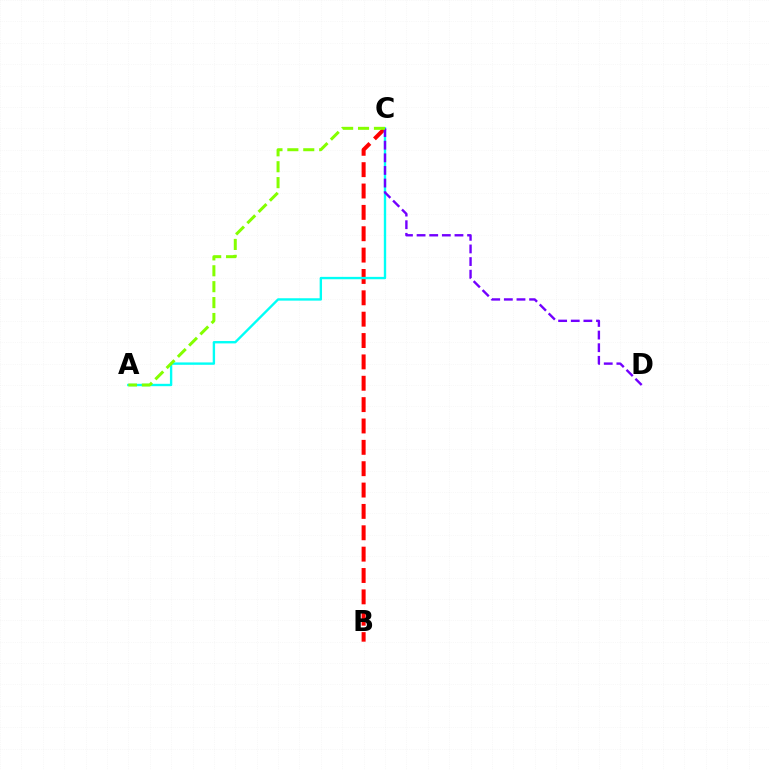{('B', 'C'): [{'color': '#ff0000', 'line_style': 'dashed', 'thickness': 2.9}], ('A', 'C'): [{'color': '#00fff6', 'line_style': 'solid', 'thickness': 1.71}, {'color': '#84ff00', 'line_style': 'dashed', 'thickness': 2.16}], ('C', 'D'): [{'color': '#7200ff', 'line_style': 'dashed', 'thickness': 1.72}]}